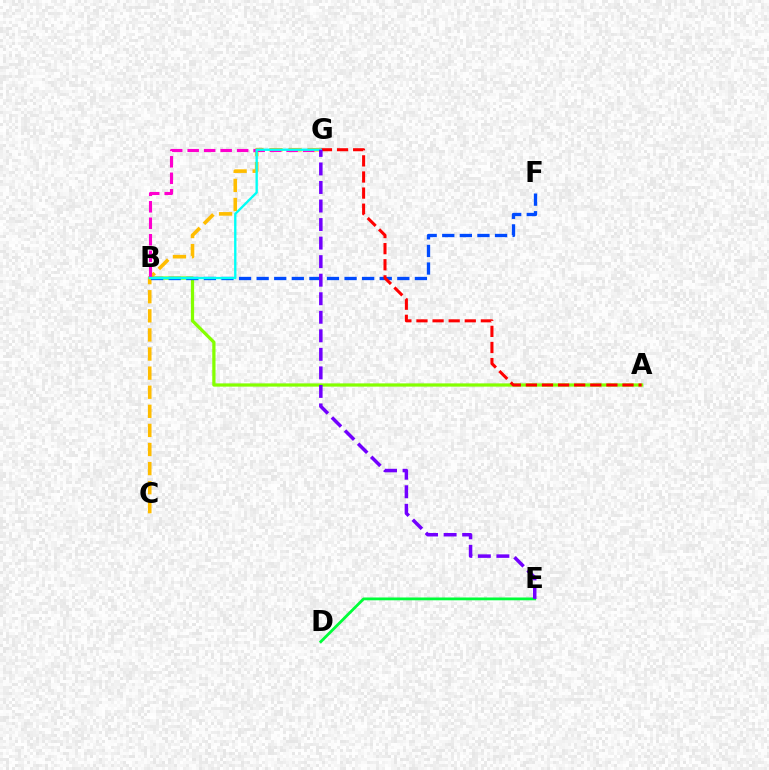{('A', 'B'): [{'color': '#84ff00', 'line_style': 'solid', 'thickness': 2.33}], ('C', 'G'): [{'color': '#ffbd00', 'line_style': 'dashed', 'thickness': 2.59}], ('B', 'F'): [{'color': '#004bff', 'line_style': 'dashed', 'thickness': 2.39}], ('B', 'G'): [{'color': '#ff00cf', 'line_style': 'dashed', 'thickness': 2.24}, {'color': '#00fff6', 'line_style': 'solid', 'thickness': 1.69}], ('A', 'G'): [{'color': '#ff0000', 'line_style': 'dashed', 'thickness': 2.19}], ('D', 'E'): [{'color': '#00ff39', 'line_style': 'solid', 'thickness': 2.02}], ('E', 'G'): [{'color': '#7200ff', 'line_style': 'dashed', 'thickness': 2.52}]}